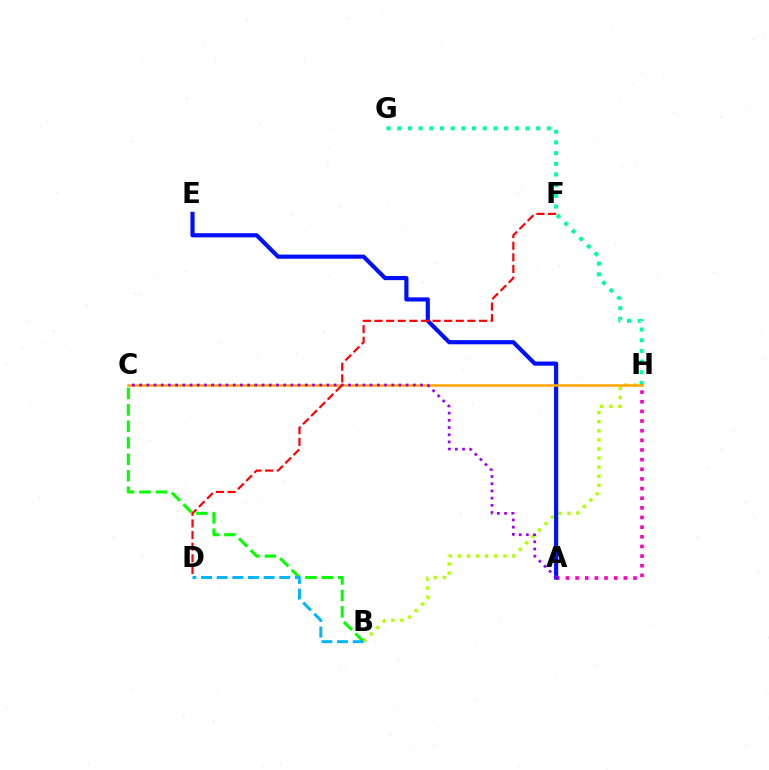{('B', 'C'): [{'color': '#08ff00', 'line_style': 'dashed', 'thickness': 2.23}], ('G', 'H'): [{'color': '#00ff9d', 'line_style': 'dotted', 'thickness': 2.9}], ('B', 'H'): [{'color': '#b3ff00', 'line_style': 'dotted', 'thickness': 2.47}], ('A', 'H'): [{'color': '#ff00bd', 'line_style': 'dotted', 'thickness': 2.62}], ('B', 'D'): [{'color': '#00b5ff', 'line_style': 'dashed', 'thickness': 2.12}], ('A', 'E'): [{'color': '#0010ff', 'line_style': 'solid', 'thickness': 2.99}], ('C', 'H'): [{'color': '#ffa500', 'line_style': 'solid', 'thickness': 1.84}], ('D', 'F'): [{'color': '#ff0000', 'line_style': 'dashed', 'thickness': 1.58}], ('A', 'C'): [{'color': '#9b00ff', 'line_style': 'dotted', 'thickness': 1.96}]}